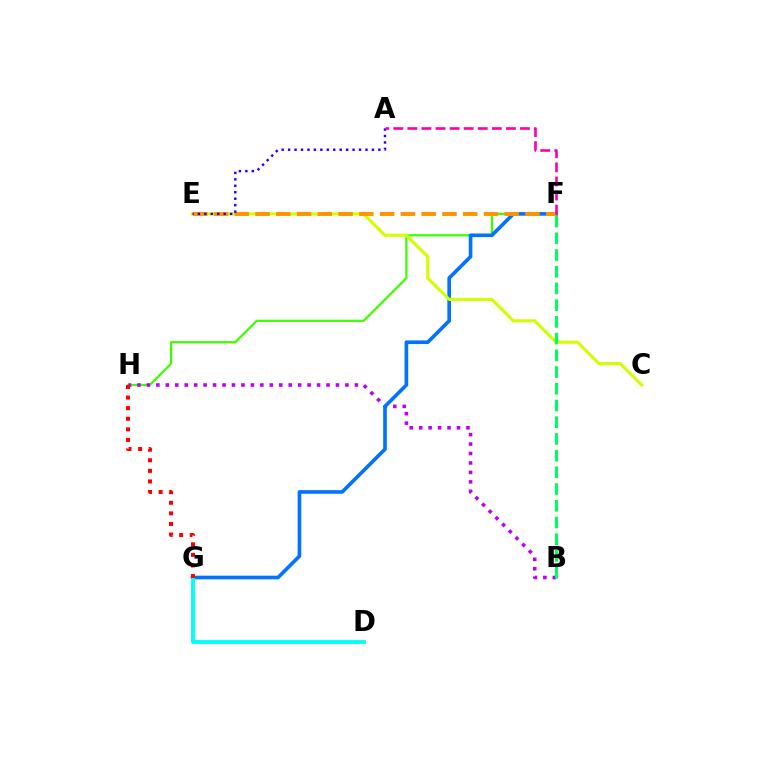{('F', 'H'): [{'color': '#3dff00', 'line_style': 'solid', 'thickness': 1.61}], ('B', 'H'): [{'color': '#b900ff', 'line_style': 'dotted', 'thickness': 2.57}], ('F', 'G'): [{'color': '#0074ff', 'line_style': 'solid', 'thickness': 2.63}], ('C', 'E'): [{'color': '#d1ff00', 'line_style': 'solid', 'thickness': 2.23}], ('E', 'F'): [{'color': '#ff9400', 'line_style': 'dashed', 'thickness': 2.82}], ('A', 'E'): [{'color': '#2500ff', 'line_style': 'dotted', 'thickness': 1.75}], ('D', 'G'): [{'color': '#00fff6', 'line_style': 'solid', 'thickness': 2.78}], ('B', 'F'): [{'color': '#00ff5c', 'line_style': 'dashed', 'thickness': 2.27}], ('A', 'F'): [{'color': '#ff00ac', 'line_style': 'dashed', 'thickness': 1.91}], ('G', 'H'): [{'color': '#ff0000', 'line_style': 'dotted', 'thickness': 2.88}]}